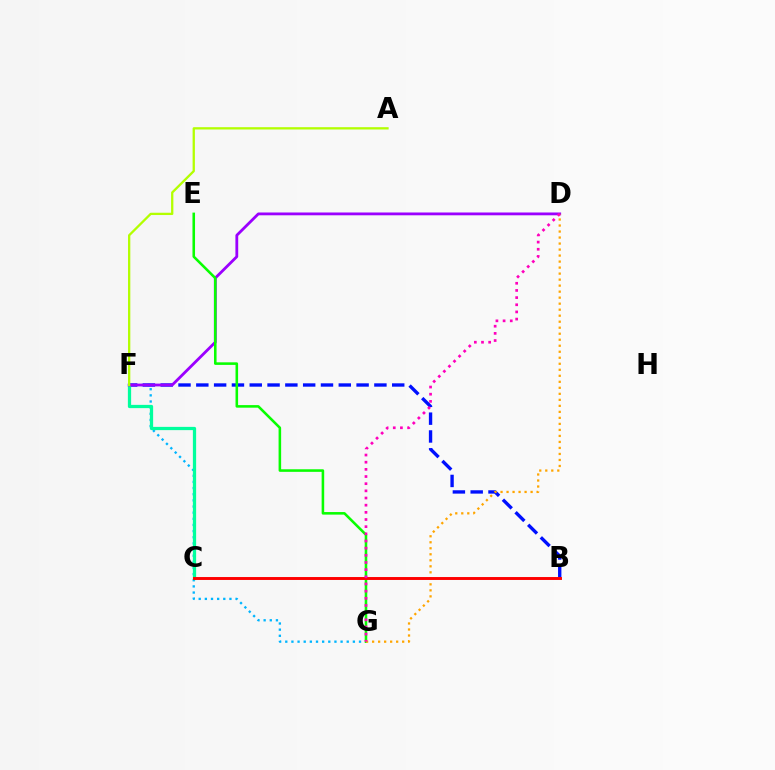{('F', 'G'): [{'color': '#00b5ff', 'line_style': 'dotted', 'thickness': 1.67}], ('B', 'F'): [{'color': '#0010ff', 'line_style': 'dashed', 'thickness': 2.42}], ('C', 'F'): [{'color': '#00ff9d', 'line_style': 'solid', 'thickness': 2.35}], ('D', 'F'): [{'color': '#9b00ff', 'line_style': 'solid', 'thickness': 2.02}], ('E', 'G'): [{'color': '#08ff00', 'line_style': 'solid', 'thickness': 1.85}], ('D', 'G'): [{'color': '#ffa500', 'line_style': 'dotted', 'thickness': 1.63}, {'color': '#ff00bd', 'line_style': 'dotted', 'thickness': 1.95}], ('A', 'F'): [{'color': '#b3ff00', 'line_style': 'solid', 'thickness': 1.65}], ('B', 'C'): [{'color': '#ff0000', 'line_style': 'solid', 'thickness': 2.11}]}